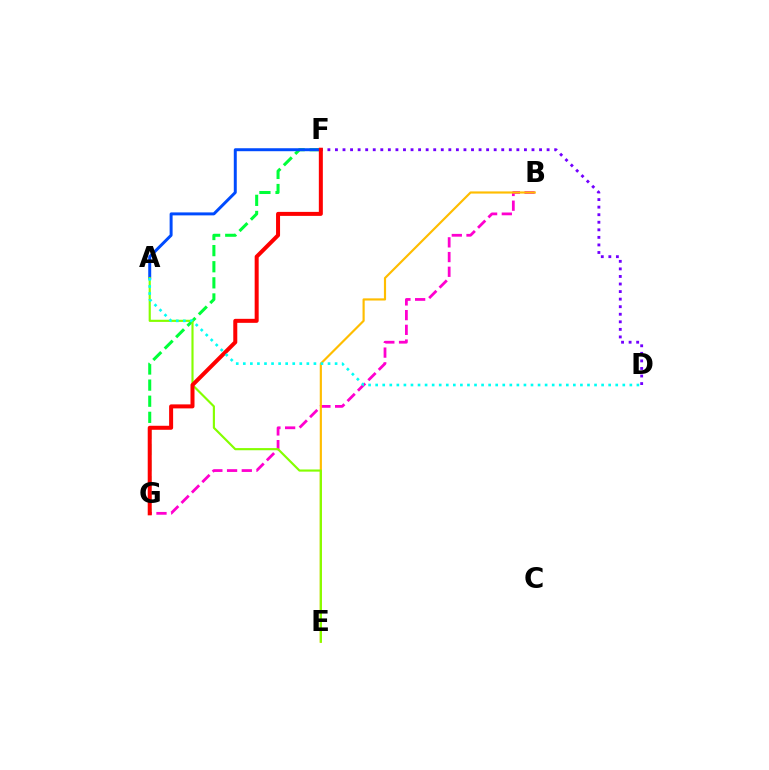{('D', 'F'): [{'color': '#7200ff', 'line_style': 'dotted', 'thickness': 2.05}], ('F', 'G'): [{'color': '#00ff39', 'line_style': 'dashed', 'thickness': 2.19}, {'color': '#ff0000', 'line_style': 'solid', 'thickness': 2.88}], ('A', 'F'): [{'color': '#004bff', 'line_style': 'solid', 'thickness': 2.14}], ('B', 'G'): [{'color': '#ff00cf', 'line_style': 'dashed', 'thickness': 2.0}], ('B', 'E'): [{'color': '#ffbd00', 'line_style': 'solid', 'thickness': 1.56}], ('A', 'E'): [{'color': '#84ff00', 'line_style': 'solid', 'thickness': 1.55}], ('A', 'D'): [{'color': '#00fff6', 'line_style': 'dotted', 'thickness': 1.92}]}